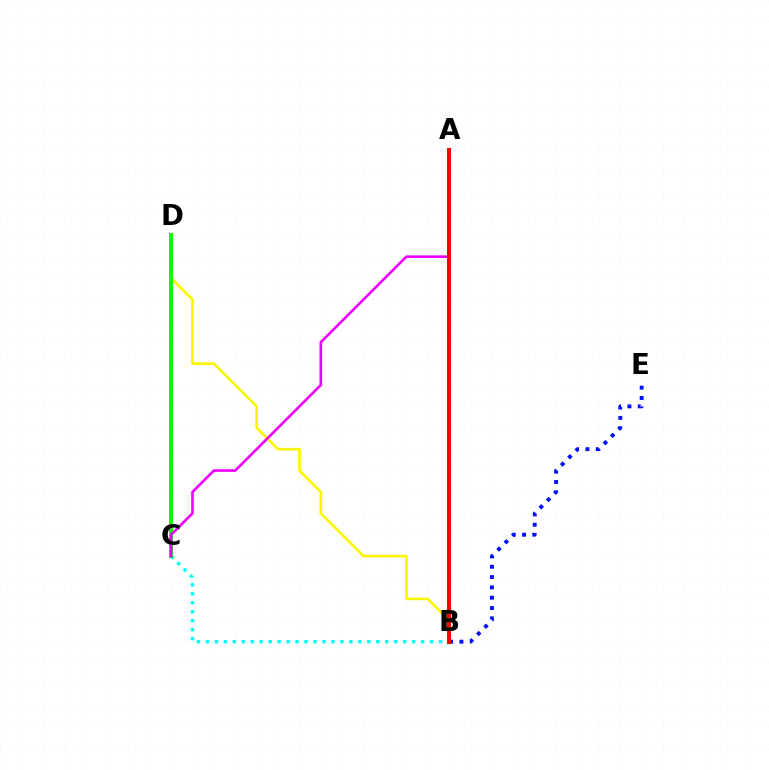{('B', 'C'): [{'color': '#00fff6', 'line_style': 'dotted', 'thickness': 2.44}], ('B', 'E'): [{'color': '#0010ff', 'line_style': 'dotted', 'thickness': 2.8}], ('B', 'D'): [{'color': '#fcf500', 'line_style': 'solid', 'thickness': 1.92}], ('C', 'D'): [{'color': '#08ff00', 'line_style': 'solid', 'thickness': 2.89}], ('A', 'C'): [{'color': '#ee00ff', 'line_style': 'solid', 'thickness': 1.9}], ('A', 'B'): [{'color': '#ff0000', 'line_style': 'solid', 'thickness': 2.93}]}